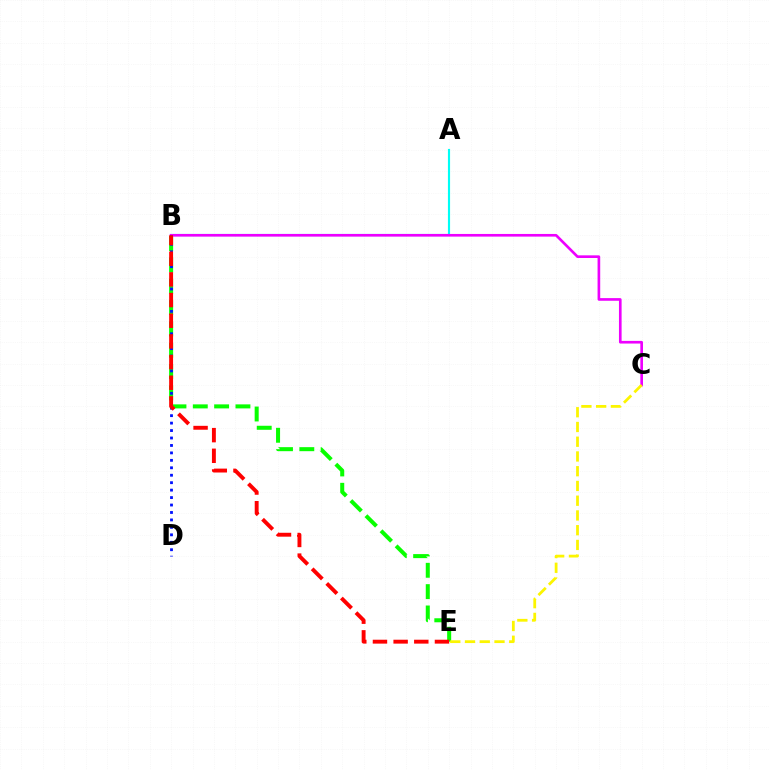{('B', 'E'): [{'color': '#08ff00', 'line_style': 'dashed', 'thickness': 2.9}, {'color': '#ff0000', 'line_style': 'dashed', 'thickness': 2.81}], ('A', 'B'): [{'color': '#00fff6', 'line_style': 'solid', 'thickness': 1.55}], ('B', 'C'): [{'color': '#ee00ff', 'line_style': 'solid', 'thickness': 1.91}], ('C', 'E'): [{'color': '#fcf500', 'line_style': 'dashed', 'thickness': 2.0}], ('B', 'D'): [{'color': '#0010ff', 'line_style': 'dotted', 'thickness': 2.02}]}